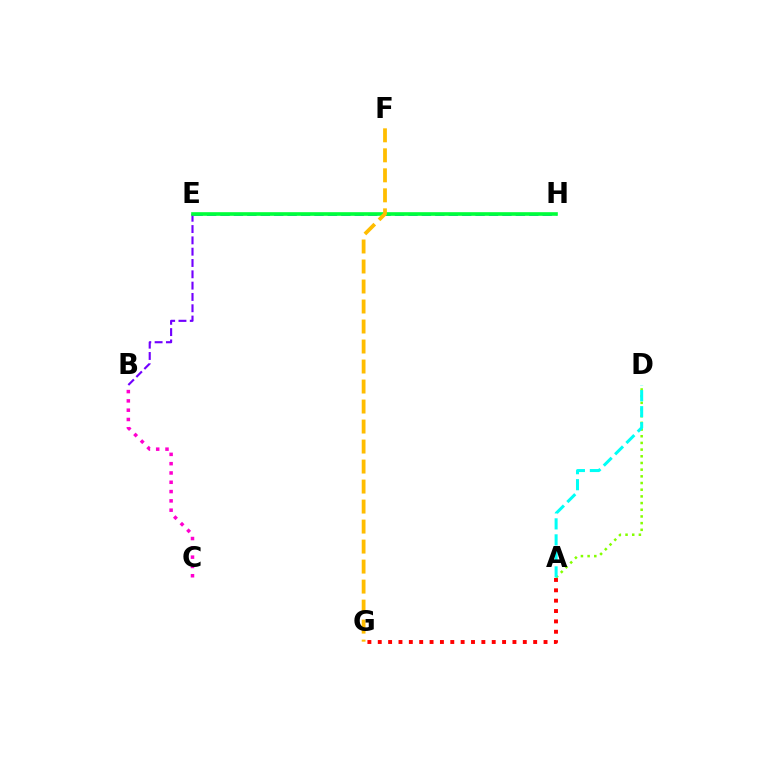{('A', 'G'): [{'color': '#ff0000', 'line_style': 'dotted', 'thickness': 2.81}], ('B', 'E'): [{'color': '#7200ff', 'line_style': 'dashed', 'thickness': 1.54}], ('A', 'D'): [{'color': '#84ff00', 'line_style': 'dotted', 'thickness': 1.82}, {'color': '#00fff6', 'line_style': 'dashed', 'thickness': 2.18}], ('E', 'H'): [{'color': '#004bff', 'line_style': 'dashed', 'thickness': 1.82}, {'color': '#00ff39', 'line_style': 'solid', 'thickness': 2.62}], ('F', 'G'): [{'color': '#ffbd00', 'line_style': 'dashed', 'thickness': 2.72}], ('B', 'C'): [{'color': '#ff00cf', 'line_style': 'dotted', 'thickness': 2.53}]}